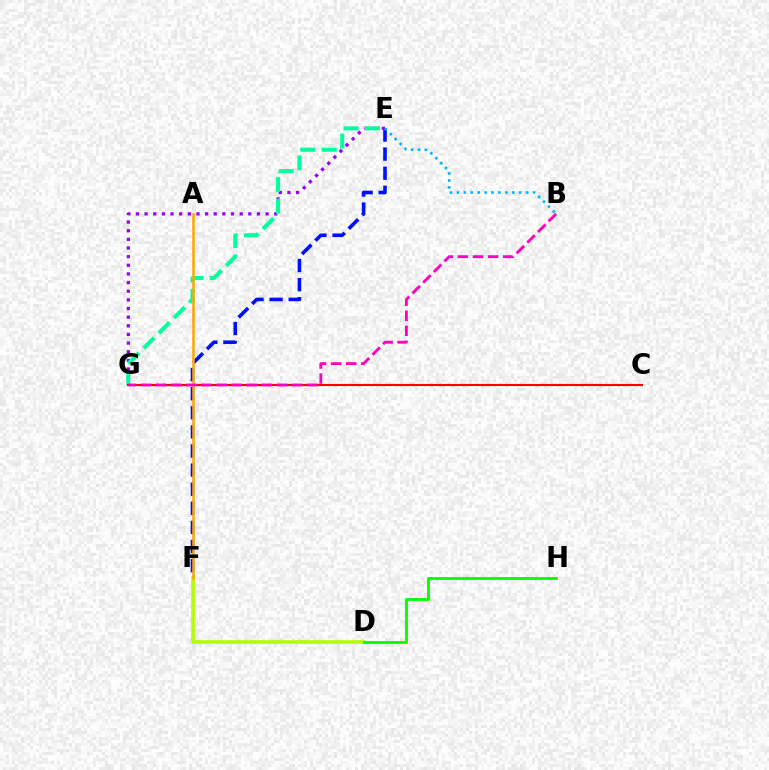{('E', 'F'): [{'color': '#0010ff', 'line_style': 'dashed', 'thickness': 2.59}], ('E', 'G'): [{'color': '#9b00ff', 'line_style': 'dotted', 'thickness': 2.35}, {'color': '#00ff9d', 'line_style': 'dashed', 'thickness': 2.93}], ('B', 'E'): [{'color': '#00b5ff', 'line_style': 'dotted', 'thickness': 1.88}], ('D', 'F'): [{'color': '#b3ff00', 'line_style': 'solid', 'thickness': 2.61}], ('D', 'H'): [{'color': '#08ff00', 'line_style': 'solid', 'thickness': 2.07}], ('C', 'G'): [{'color': '#ff0000', 'line_style': 'solid', 'thickness': 1.53}], ('A', 'F'): [{'color': '#ffa500', 'line_style': 'solid', 'thickness': 1.8}], ('B', 'G'): [{'color': '#ff00bd', 'line_style': 'dashed', 'thickness': 2.05}]}